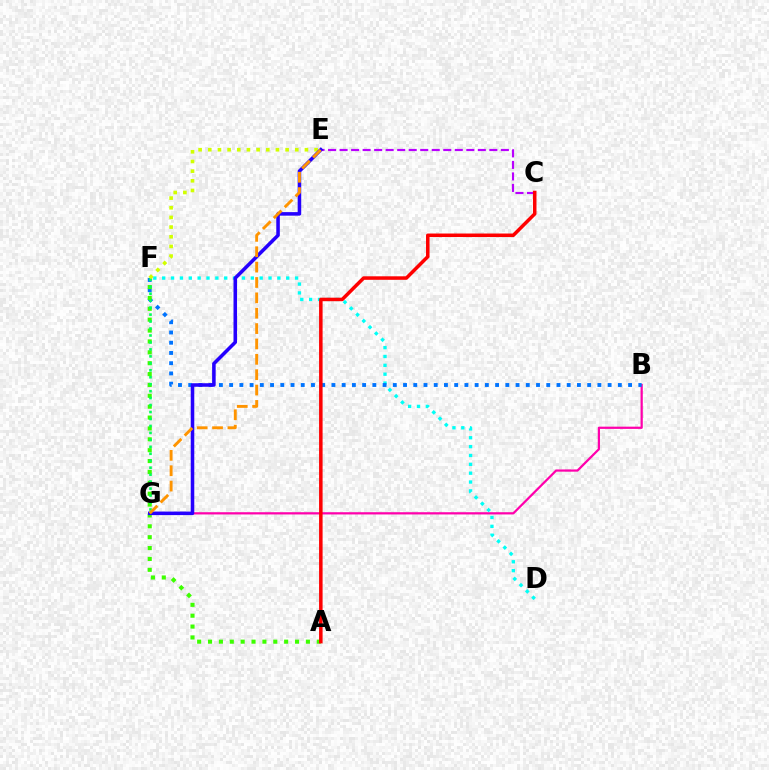{('D', 'F'): [{'color': '#00fff6', 'line_style': 'dotted', 'thickness': 2.41}], ('C', 'E'): [{'color': '#b900ff', 'line_style': 'dashed', 'thickness': 1.56}], ('B', 'G'): [{'color': '#ff00ac', 'line_style': 'solid', 'thickness': 1.61}], ('B', 'F'): [{'color': '#0074ff', 'line_style': 'dotted', 'thickness': 2.78}], ('A', 'F'): [{'color': '#3dff00', 'line_style': 'dotted', 'thickness': 2.95}], ('F', 'G'): [{'color': '#00ff5c', 'line_style': 'dotted', 'thickness': 1.89}], ('E', 'F'): [{'color': '#d1ff00', 'line_style': 'dotted', 'thickness': 2.63}], ('E', 'G'): [{'color': '#2500ff', 'line_style': 'solid', 'thickness': 2.55}, {'color': '#ff9400', 'line_style': 'dashed', 'thickness': 2.09}], ('A', 'C'): [{'color': '#ff0000', 'line_style': 'solid', 'thickness': 2.53}]}